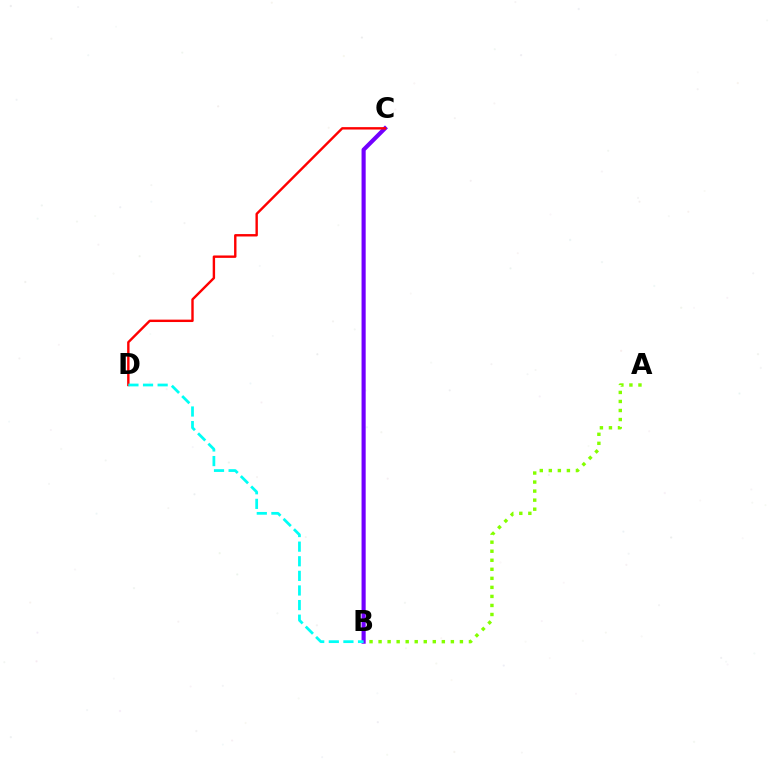{('A', 'B'): [{'color': '#84ff00', 'line_style': 'dotted', 'thickness': 2.46}], ('B', 'C'): [{'color': '#7200ff', 'line_style': 'solid', 'thickness': 2.97}], ('C', 'D'): [{'color': '#ff0000', 'line_style': 'solid', 'thickness': 1.73}], ('B', 'D'): [{'color': '#00fff6', 'line_style': 'dashed', 'thickness': 1.98}]}